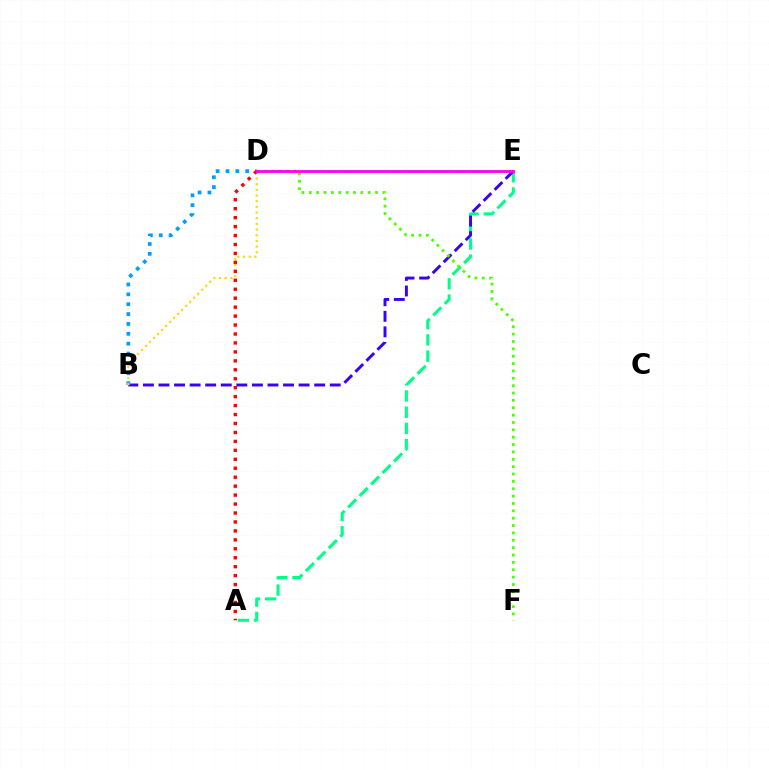{('A', 'E'): [{'color': '#00ff86', 'line_style': 'dashed', 'thickness': 2.21}], ('B', 'E'): [{'color': '#3700ff', 'line_style': 'dashed', 'thickness': 2.12}], ('B', 'D'): [{'color': '#009eff', 'line_style': 'dotted', 'thickness': 2.68}, {'color': '#ffd500', 'line_style': 'dotted', 'thickness': 1.54}], ('D', 'F'): [{'color': '#4fff00', 'line_style': 'dotted', 'thickness': 2.0}], ('A', 'D'): [{'color': '#ff0000', 'line_style': 'dotted', 'thickness': 2.43}], ('D', 'E'): [{'color': '#ff00ed', 'line_style': 'solid', 'thickness': 2.02}]}